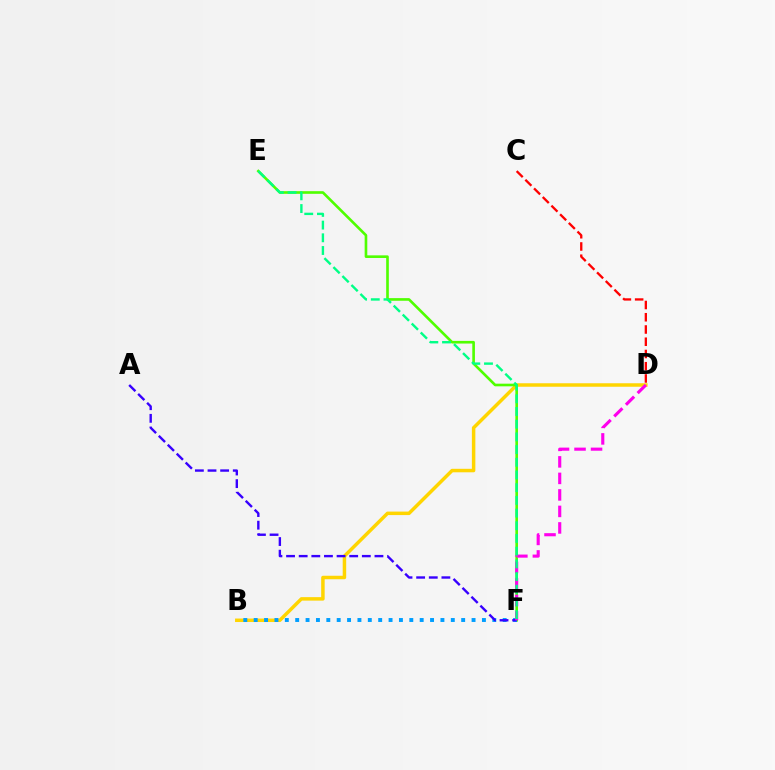{('B', 'D'): [{'color': '#ffd500', 'line_style': 'solid', 'thickness': 2.51}], ('E', 'F'): [{'color': '#4fff00', 'line_style': 'solid', 'thickness': 1.9}, {'color': '#00ff86', 'line_style': 'dashed', 'thickness': 1.72}], ('C', 'D'): [{'color': '#ff0000', 'line_style': 'dashed', 'thickness': 1.66}], ('B', 'F'): [{'color': '#009eff', 'line_style': 'dotted', 'thickness': 2.82}], ('A', 'F'): [{'color': '#3700ff', 'line_style': 'dashed', 'thickness': 1.72}], ('D', 'F'): [{'color': '#ff00ed', 'line_style': 'dashed', 'thickness': 2.24}]}